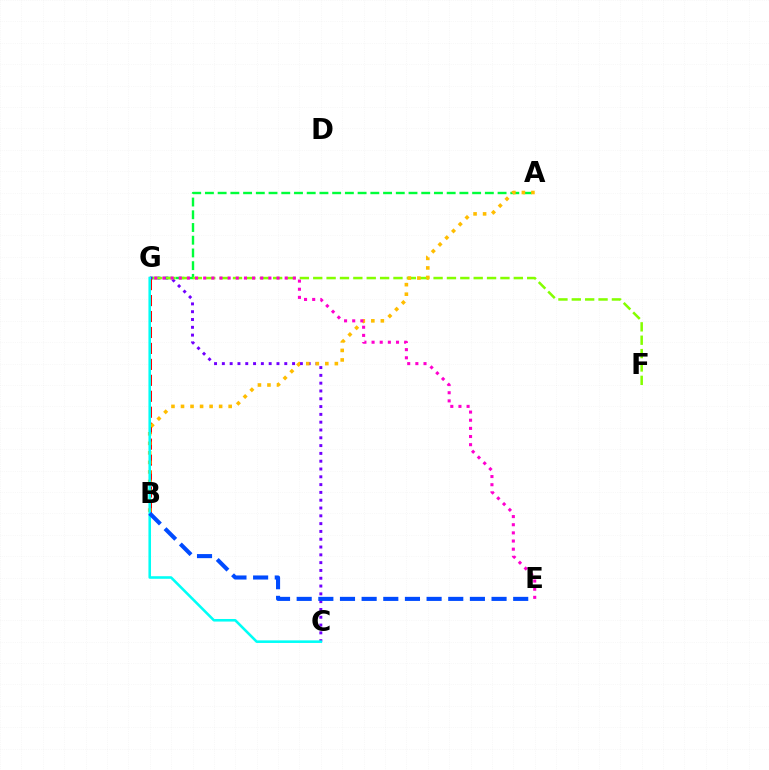{('A', 'G'): [{'color': '#00ff39', 'line_style': 'dashed', 'thickness': 1.73}], ('C', 'G'): [{'color': '#7200ff', 'line_style': 'dotted', 'thickness': 2.12}, {'color': '#00fff6', 'line_style': 'solid', 'thickness': 1.86}], ('F', 'G'): [{'color': '#84ff00', 'line_style': 'dashed', 'thickness': 1.82}], ('B', 'G'): [{'color': '#ff0000', 'line_style': 'dashed', 'thickness': 2.17}], ('A', 'B'): [{'color': '#ffbd00', 'line_style': 'dotted', 'thickness': 2.59}], ('E', 'G'): [{'color': '#ff00cf', 'line_style': 'dotted', 'thickness': 2.21}], ('B', 'E'): [{'color': '#004bff', 'line_style': 'dashed', 'thickness': 2.94}]}